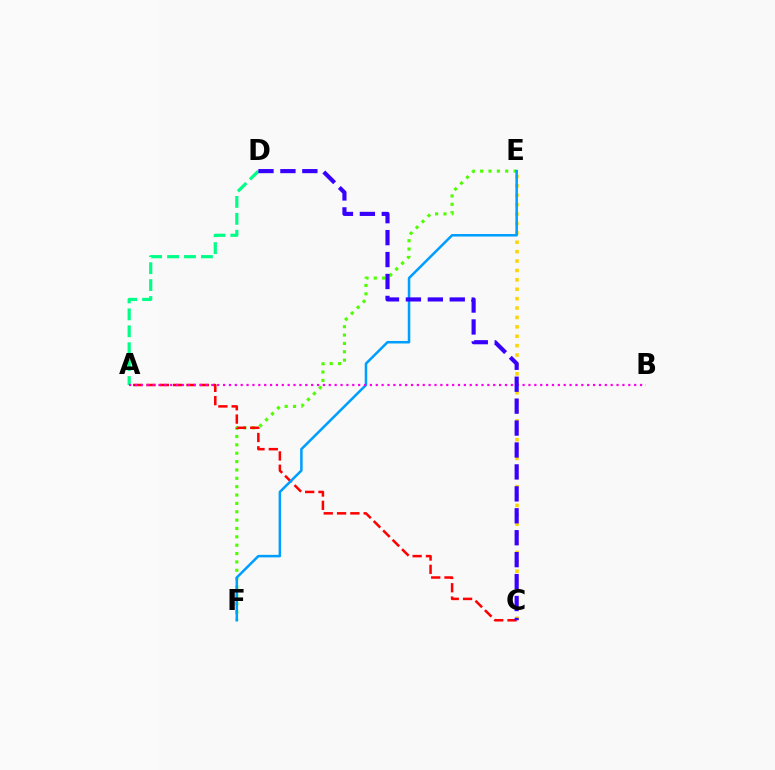{('A', 'D'): [{'color': '#00ff86', 'line_style': 'dashed', 'thickness': 2.3}], ('E', 'F'): [{'color': '#4fff00', 'line_style': 'dotted', 'thickness': 2.27}, {'color': '#009eff', 'line_style': 'solid', 'thickness': 1.82}], ('C', 'E'): [{'color': '#ffd500', 'line_style': 'dotted', 'thickness': 2.55}], ('A', 'C'): [{'color': '#ff0000', 'line_style': 'dashed', 'thickness': 1.81}], ('A', 'B'): [{'color': '#ff00ed', 'line_style': 'dotted', 'thickness': 1.6}], ('C', 'D'): [{'color': '#3700ff', 'line_style': 'dashed', 'thickness': 2.98}]}